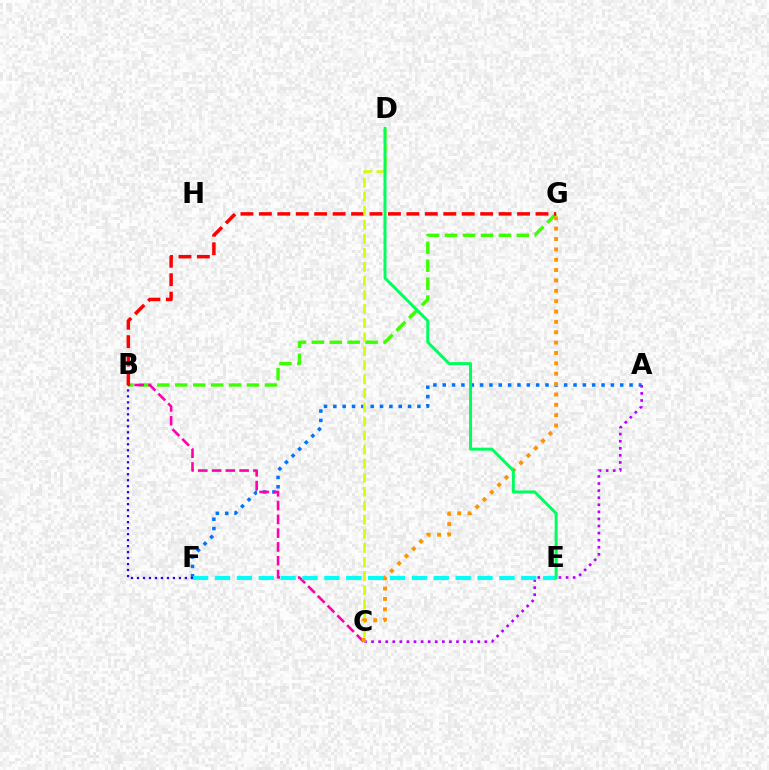{('A', 'F'): [{'color': '#0074ff', 'line_style': 'dotted', 'thickness': 2.54}], ('B', 'G'): [{'color': '#3dff00', 'line_style': 'dashed', 'thickness': 2.44}, {'color': '#ff0000', 'line_style': 'dashed', 'thickness': 2.51}], ('B', 'C'): [{'color': '#ff00ac', 'line_style': 'dashed', 'thickness': 1.87}], ('A', 'C'): [{'color': '#b900ff', 'line_style': 'dotted', 'thickness': 1.92}], ('C', 'D'): [{'color': '#d1ff00', 'line_style': 'dashed', 'thickness': 1.91}], ('E', 'F'): [{'color': '#00fff6', 'line_style': 'dashed', 'thickness': 2.97}], ('C', 'G'): [{'color': '#ff9400', 'line_style': 'dotted', 'thickness': 2.81}], ('D', 'E'): [{'color': '#00ff5c', 'line_style': 'solid', 'thickness': 2.15}], ('B', 'F'): [{'color': '#2500ff', 'line_style': 'dotted', 'thickness': 1.63}]}